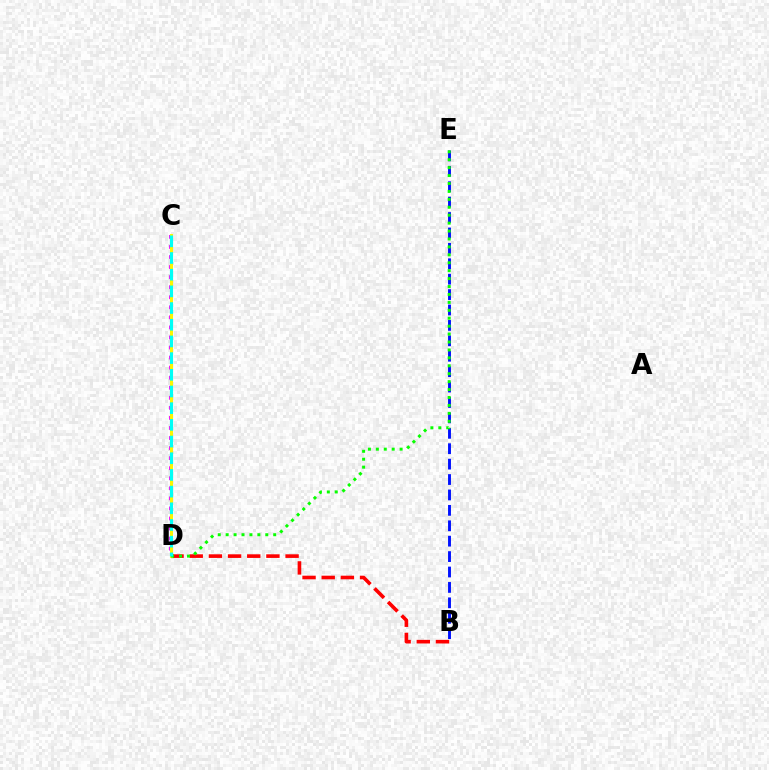{('C', 'D'): [{'color': '#ee00ff', 'line_style': 'dotted', 'thickness': 2.73}, {'color': '#fcf500', 'line_style': 'solid', 'thickness': 2.17}, {'color': '#00fff6', 'line_style': 'dashed', 'thickness': 2.27}], ('B', 'D'): [{'color': '#ff0000', 'line_style': 'dashed', 'thickness': 2.6}], ('B', 'E'): [{'color': '#0010ff', 'line_style': 'dashed', 'thickness': 2.09}], ('D', 'E'): [{'color': '#08ff00', 'line_style': 'dotted', 'thickness': 2.15}]}